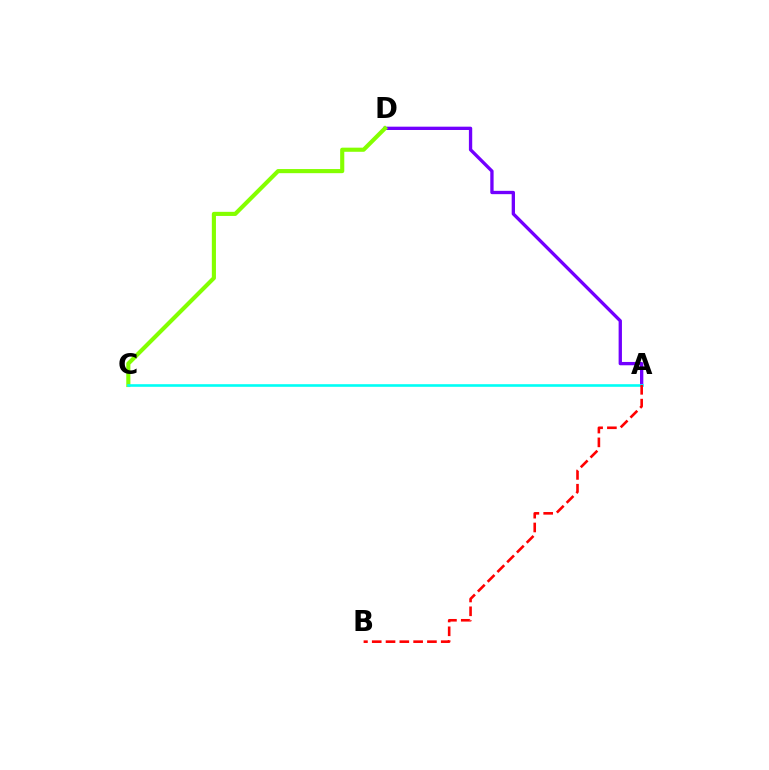{('A', 'D'): [{'color': '#7200ff', 'line_style': 'solid', 'thickness': 2.39}], ('C', 'D'): [{'color': '#84ff00', 'line_style': 'solid', 'thickness': 2.97}], ('A', 'C'): [{'color': '#00fff6', 'line_style': 'solid', 'thickness': 1.88}], ('A', 'B'): [{'color': '#ff0000', 'line_style': 'dashed', 'thickness': 1.87}]}